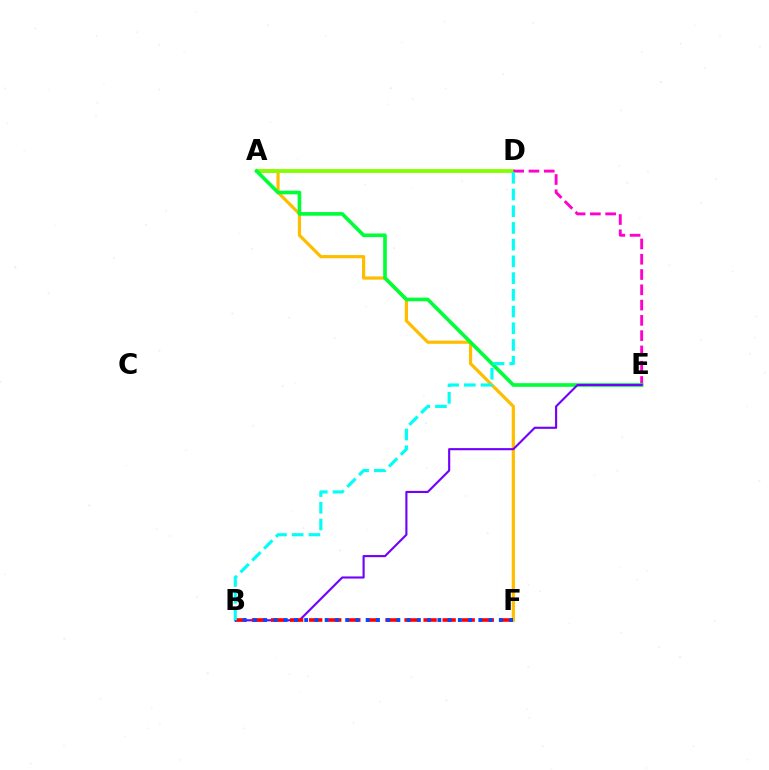{('A', 'F'): [{'color': '#ffbd00', 'line_style': 'solid', 'thickness': 2.31}], ('A', 'D'): [{'color': '#84ff00', 'line_style': 'solid', 'thickness': 2.75}], ('D', 'E'): [{'color': '#ff00cf', 'line_style': 'dashed', 'thickness': 2.08}], ('A', 'E'): [{'color': '#00ff39', 'line_style': 'solid', 'thickness': 2.62}], ('B', 'E'): [{'color': '#7200ff', 'line_style': 'solid', 'thickness': 1.53}], ('B', 'F'): [{'color': '#ff0000', 'line_style': 'dashed', 'thickness': 2.59}, {'color': '#004bff', 'line_style': 'dotted', 'thickness': 2.78}], ('B', 'D'): [{'color': '#00fff6', 'line_style': 'dashed', 'thickness': 2.27}]}